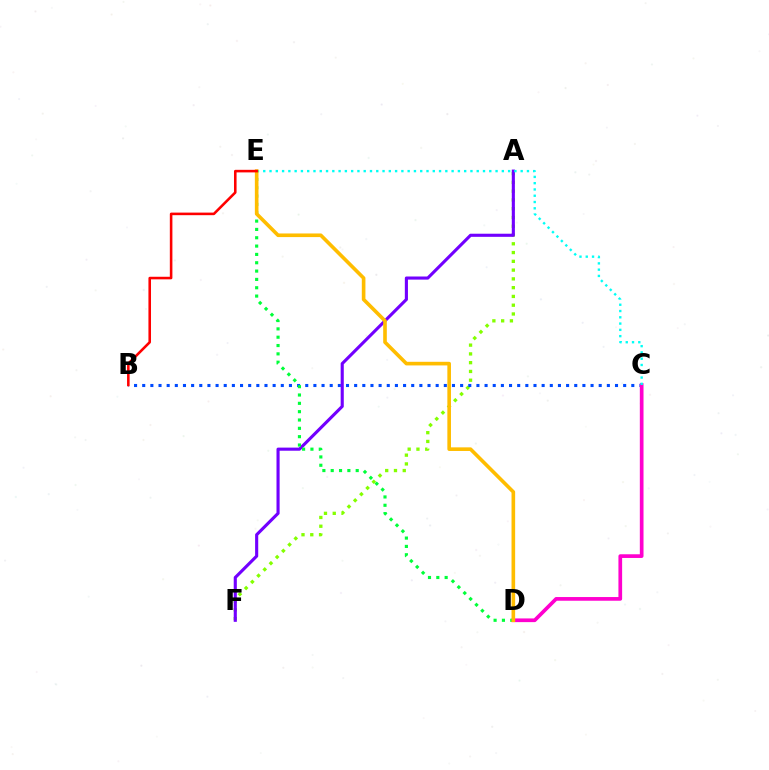{('A', 'F'): [{'color': '#84ff00', 'line_style': 'dotted', 'thickness': 2.38}, {'color': '#7200ff', 'line_style': 'solid', 'thickness': 2.24}], ('B', 'C'): [{'color': '#004bff', 'line_style': 'dotted', 'thickness': 2.21}], ('C', 'D'): [{'color': '#ff00cf', 'line_style': 'solid', 'thickness': 2.66}], ('C', 'E'): [{'color': '#00fff6', 'line_style': 'dotted', 'thickness': 1.71}], ('D', 'E'): [{'color': '#00ff39', 'line_style': 'dotted', 'thickness': 2.26}, {'color': '#ffbd00', 'line_style': 'solid', 'thickness': 2.61}], ('B', 'E'): [{'color': '#ff0000', 'line_style': 'solid', 'thickness': 1.85}]}